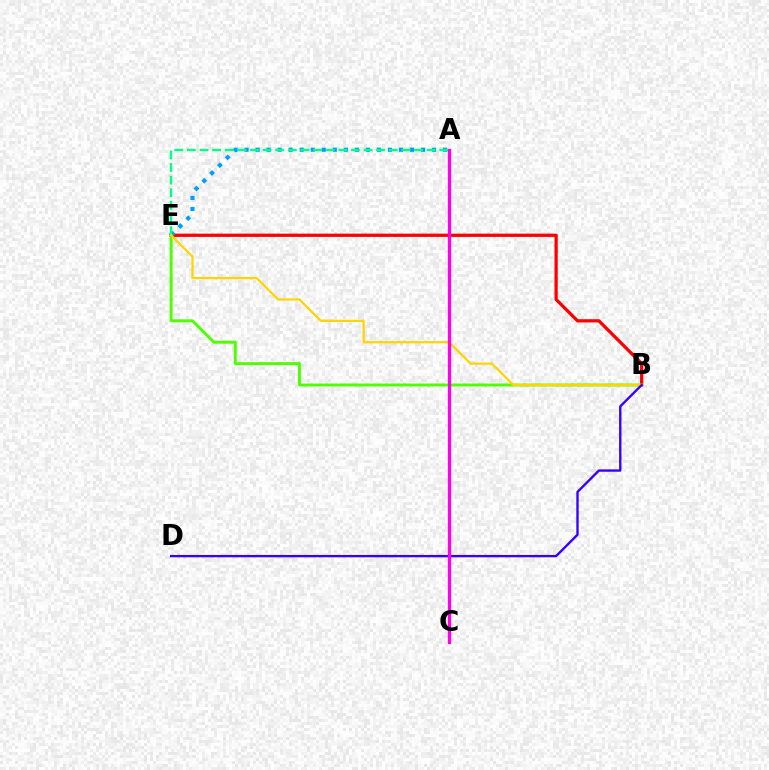{('B', 'E'): [{'color': '#ff0000', 'line_style': 'solid', 'thickness': 2.35}, {'color': '#4fff00', 'line_style': 'solid', 'thickness': 2.11}, {'color': '#ffd500', 'line_style': 'solid', 'thickness': 1.62}], ('A', 'E'): [{'color': '#009eff', 'line_style': 'dotted', 'thickness': 3.0}, {'color': '#00ff86', 'line_style': 'dashed', 'thickness': 1.71}], ('B', 'D'): [{'color': '#3700ff', 'line_style': 'solid', 'thickness': 1.7}], ('A', 'C'): [{'color': '#ff00ed', 'line_style': 'solid', 'thickness': 2.36}]}